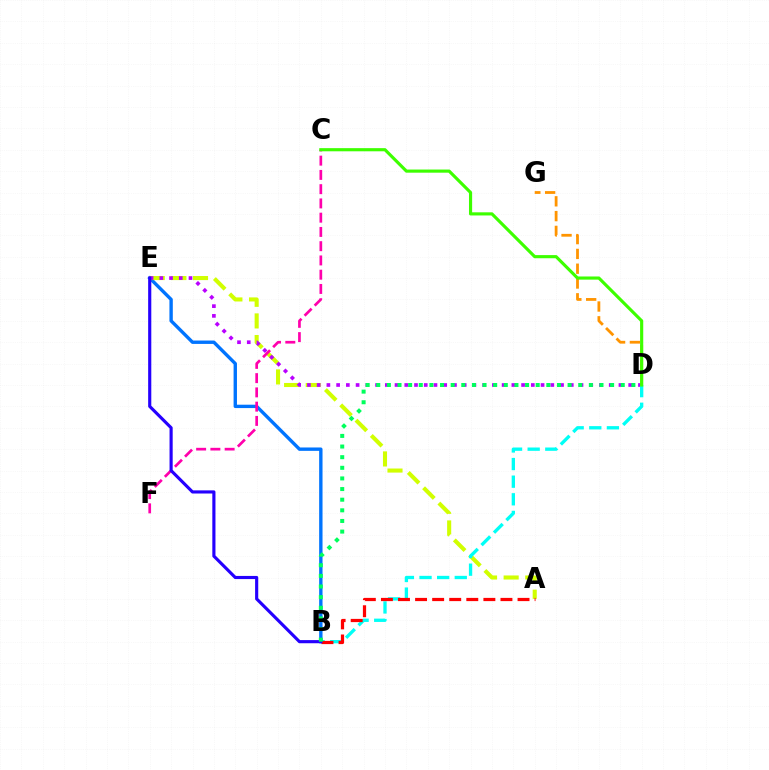{('B', 'E'): [{'color': '#0074ff', 'line_style': 'solid', 'thickness': 2.43}, {'color': '#2500ff', 'line_style': 'solid', 'thickness': 2.26}], ('A', 'E'): [{'color': '#d1ff00', 'line_style': 'dashed', 'thickness': 2.94}], ('D', 'E'): [{'color': '#b900ff', 'line_style': 'dotted', 'thickness': 2.65}], ('D', 'G'): [{'color': '#ff9400', 'line_style': 'dashed', 'thickness': 2.01}], ('C', 'F'): [{'color': '#ff00ac', 'line_style': 'dashed', 'thickness': 1.94}], ('B', 'D'): [{'color': '#00fff6', 'line_style': 'dashed', 'thickness': 2.39}, {'color': '#00ff5c', 'line_style': 'dotted', 'thickness': 2.89}], ('A', 'B'): [{'color': '#ff0000', 'line_style': 'dashed', 'thickness': 2.32}], ('C', 'D'): [{'color': '#3dff00', 'line_style': 'solid', 'thickness': 2.27}]}